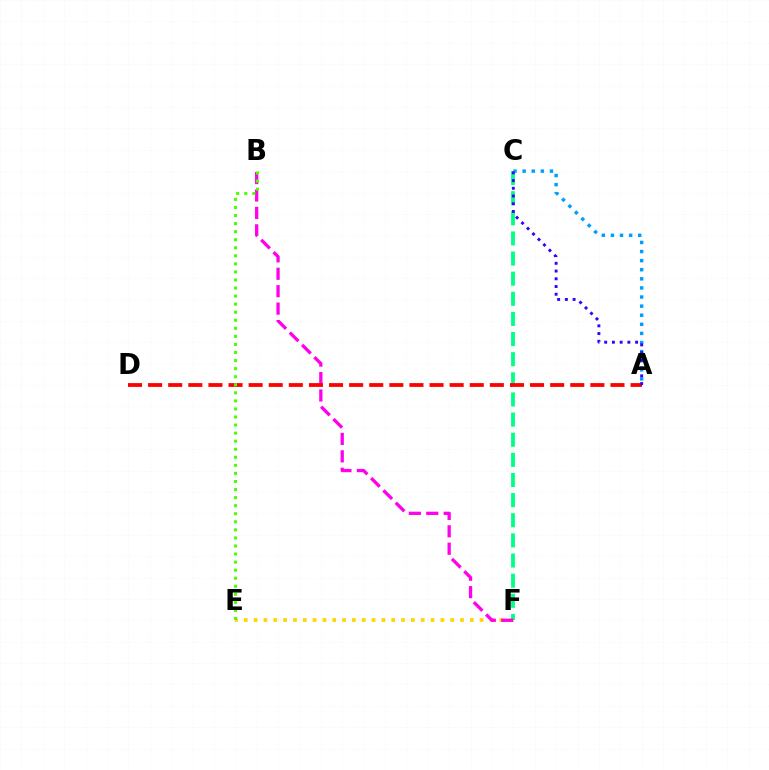{('E', 'F'): [{'color': '#ffd500', 'line_style': 'dotted', 'thickness': 2.67}], ('A', 'C'): [{'color': '#009eff', 'line_style': 'dotted', 'thickness': 2.47}, {'color': '#3700ff', 'line_style': 'dotted', 'thickness': 2.1}], ('C', 'F'): [{'color': '#00ff86', 'line_style': 'dashed', 'thickness': 2.73}], ('B', 'F'): [{'color': '#ff00ed', 'line_style': 'dashed', 'thickness': 2.37}], ('A', 'D'): [{'color': '#ff0000', 'line_style': 'dashed', 'thickness': 2.73}], ('B', 'E'): [{'color': '#4fff00', 'line_style': 'dotted', 'thickness': 2.19}]}